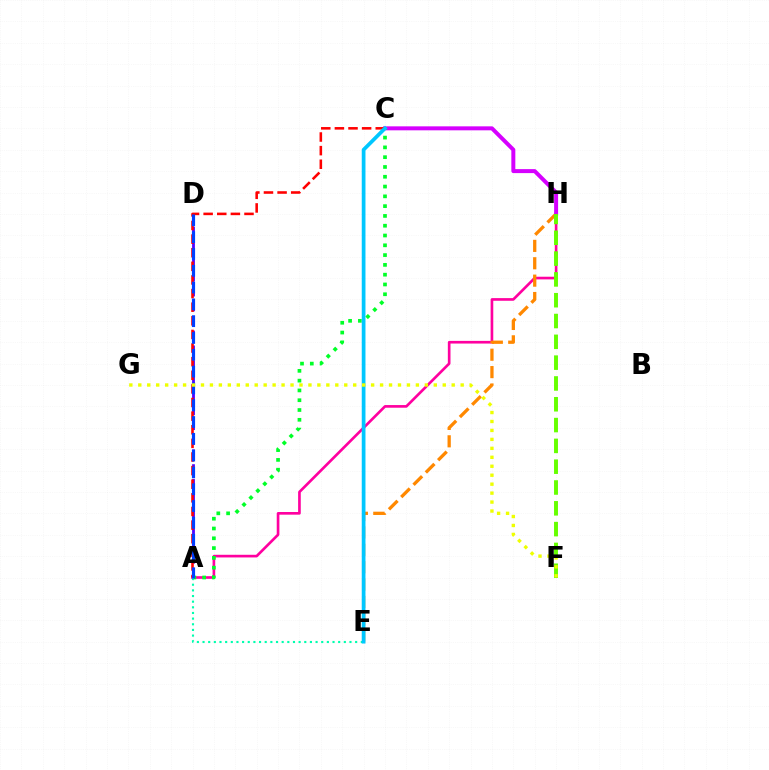{('A', 'H'): [{'color': '#ff00a0', 'line_style': 'solid', 'thickness': 1.91}], ('E', 'H'): [{'color': '#ff8800', 'line_style': 'dashed', 'thickness': 2.36}], ('C', 'H'): [{'color': '#d600ff', 'line_style': 'solid', 'thickness': 2.87}], ('A', 'D'): [{'color': '#4f00ff', 'line_style': 'dashed', 'thickness': 2.02}, {'color': '#003fff', 'line_style': 'dashed', 'thickness': 2.28}], ('A', 'C'): [{'color': '#00ff27', 'line_style': 'dotted', 'thickness': 2.66}, {'color': '#ff0000', 'line_style': 'dashed', 'thickness': 1.85}], ('F', 'H'): [{'color': '#66ff00', 'line_style': 'dashed', 'thickness': 2.83}], ('A', 'E'): [{'color': '#00ffaf', 'line_style': 'dotted', 'thickness': 1.54}], ('C', 'E'): [{'color': '#00c7ff', 'line_style': 'solid', 'thickness': 2.68}], ('F', 'G'): [{'color': '#eeff00', 'line_style': 'dotted', 'thickness': 2.43}]}